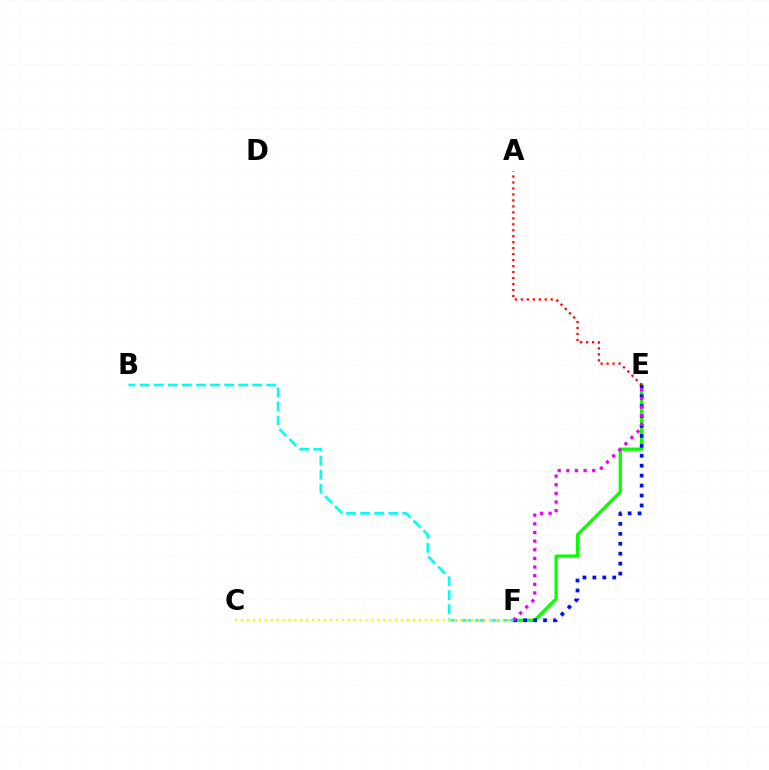{('E', 'F'): [{'color': '#08ff00', 'line_style': 'solid', 'thickness': 2.36}, {'color': '#0010ff', 'line_style': 'dotted', 'thickness': 2.7}, {'color': '#ee00ff', 'line_style': 'dotted', 'thickness': 2.35}], ('A', 'E'): [{'color': '#ff0000', 'line_style': 'dotted', 'thickness': 1.62}], ('B', 'F'): [{'color': '#00fff6', 'line_style': 'dashed', 'thickness': 1.91}], ('C', 'F'): [{'color': '#fcf500', 'line_style': 'dotted', 'thickness': 1.61}]}